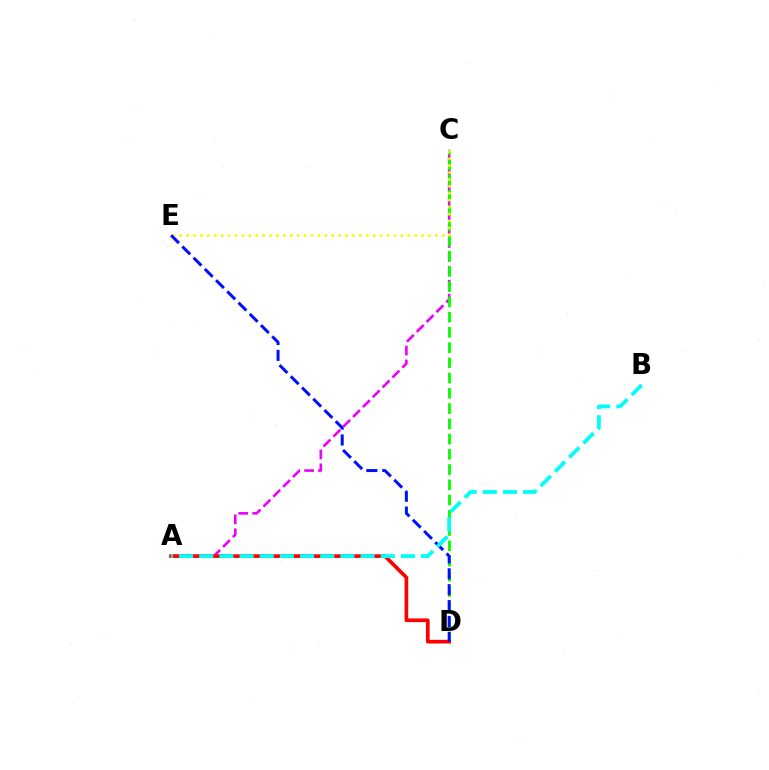{('A', 'C'): [{'color': '#ee00ff', 'line_style': 'dashed', 'thickness': 1.89}], ('C', 'D'): [{'color': '#08ff00', 'line_style': 'dashed', 'thickness': 2.07}], ('C', 'E'): [{'color': '#fcf500', 'line_style': 'dotted', 'thickness': 1.88}], ('A', 'D'): [{'color': '#ff0000', 'line_style': 'solid', 'thickness': 2.64}], ('D', 'E'): [{'color': '#0010ff', 'line_style': 'dashed', 'thickness': 2.16}], ('A', 'B'): [{'color': '#00fff6', 'line_style': 'dashed', 'thickness': 2.74}]}